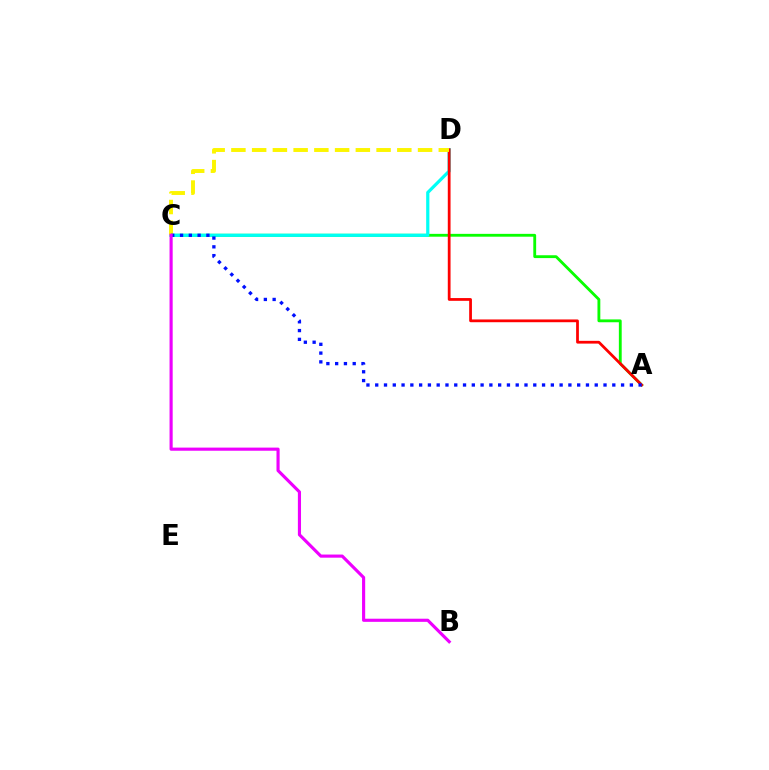{('A', 'C'): [{'color': '#08ff00', 'line_style': 'solid', 'thickness': 2.05}, {'color': '#0010ff', 'line_style': 'dotted', 'thickness': 2.39}], ('C', 'D'): [{'color': '#00fff6', 'line_style': 'solid', 'thickness': 2.32}, {'color': '#fcf500', 'line_style': 'dashed', 'thickness': 2.82}], ('A', 'D'): [{'color': '#ff0000', 'line_style': 'solid', 'thickness': 1.99}], ('B', 'C'): [{'color': '#ee00ff', 'line_style': 'solid', 'thickness': 2.26}]}